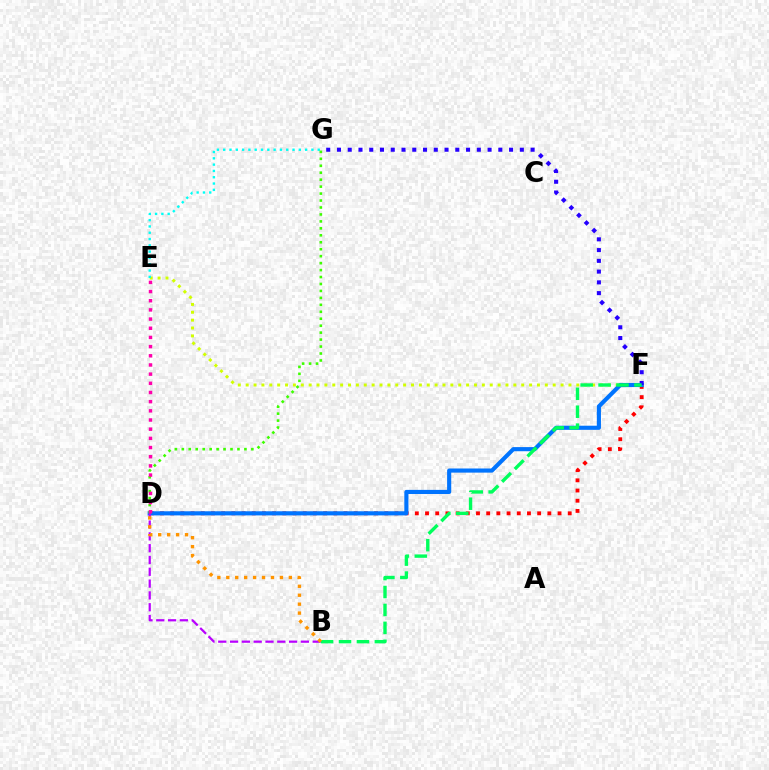{('E', 'F'): [{'color': '#d1ff00', 'line_style': 'dotted', 'thickness': 2.14}], ('E', 'G'): [{'color': '#00fff6', 'line_style': 'dotted', 'thickness': 1.71}], ('D', 'F'): [{'color': '#ff0000', 'line_style': 'dotted', 'thickness': 2.77}, {'color': '#0074ff', 'line_style': 'solid', 'thickness': 2.97}], ('F', 'G'): [{'color': '#2500ff', 'line_style': 'dotted', 'thickness': 2.92}], ('D', 'G'): [{'color': '#3dff00', 'line_style': 'dotted', 'thickness': 1.89}], ('B', 'D'): [{'color': '#b900ff', 'line_style': 'dashed', 'thickness': 1.6}, {'color': '#ff9400', 'line_style': 'dotted', 'thickness': 2.43}], ('D', 'E'): [{'color': '#ff00ac', 'line_style': 'dotted', 'thickness': 2.49}], ('B', 'F'): [{'color': '#00ff5c', 'line_style': 'dashed', 'thickness': 2.44}]}